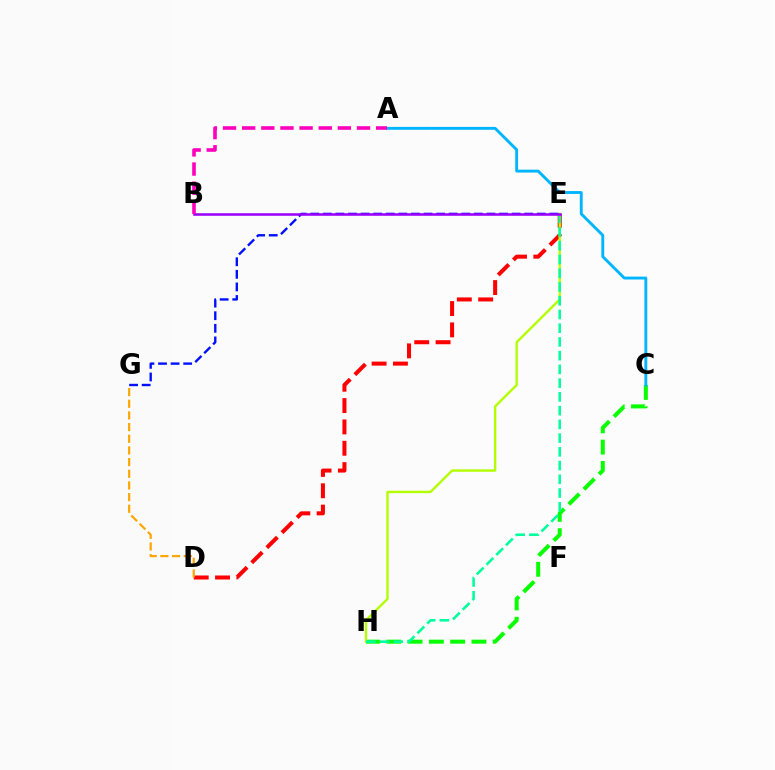{('C', 'H'): [{'color': '#08ff00', 'line_style': 'dashed', 'thickness': 2.89}], ('D', 'E'): [{'color': '#ff0000', 'line_style': 'dashed', 'thickness': 2.9}], ('A', 'C'): [{'color': '#00b5ff', 'line_style': 'solid', 'thickness': 2.08}], ('E', 'H'): [{'color': '#b3ff00', 'line_style': 'solid', 'thickness': 1.71}, {'color': '#00ff9d', 'line_style': 'dashed', 'thickness': 1.87}], ('E', 'G'): [{'color': '#0010ff', 'line_style': 'dashed', 'thickness': 1.71}], ('B', 'E'): [{'color': '#9b00ff', 'line_style': 'solid', 'thickness': 1.83}], ('D', 'G'): [{'color': '#ffa500', 'line_style': 'dashed', 'thickness': 1.59}], ('A', 'B'): [{'color': '#ff00bd', 'line_style': 'dashed', 'thickness': 2.6}]}